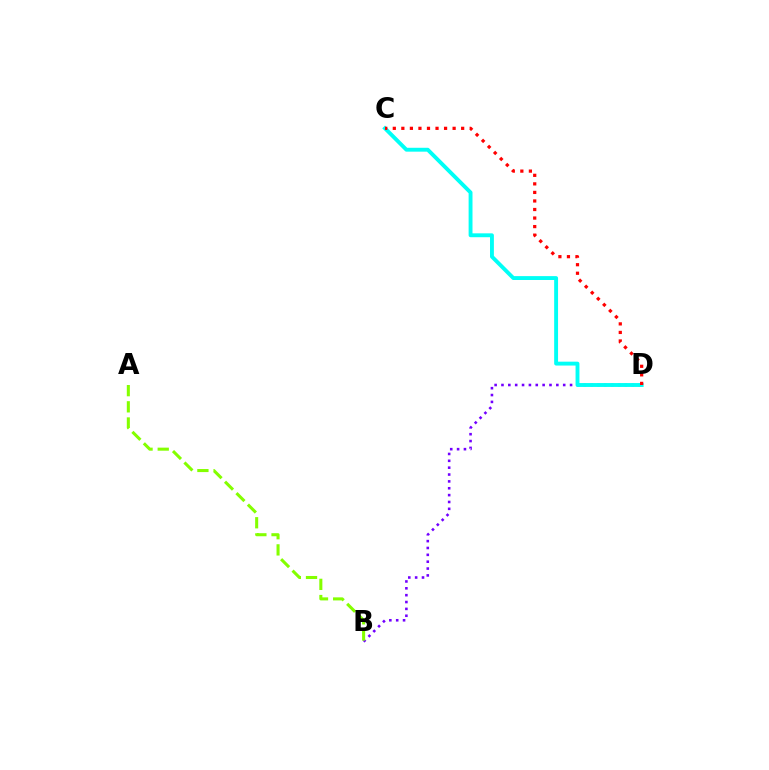{('B', 'D'): [{'color': '#7200ff', 'line_style': 'dotted', 'thickness': 1.86}], ('C', 'D'): [{'color': '#00fff6', 'line_style': 'solid', 'thickness': 2.8}, {'color': '#ff0000', 'line_style': 'dotted', 'thickness': 2.32}], ('A', 'B'): [{'color': '#84ff00', 'line_style': 'dashed', 'thickness': 2.2}]}